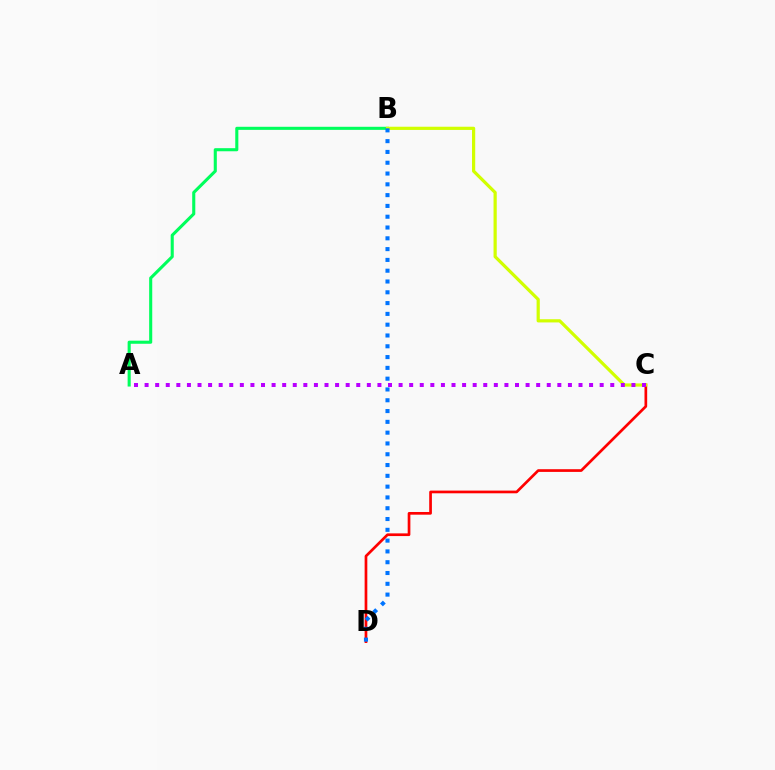{('A', 'B'): [{'color': '#00ff5c', 'line_style': 'solid', 'thickness': 2.22}], ('C', 'D'): [{'color': '#ff0000', 'line_style': 'solid', 'thickness': 1.94}], ('B', 'C'): [{'color': '#d1ff00', 'line_style': 'solid', 'thickness': 2.3}], ('A', 'C'): [{'color': '#b900ff', 'line_style': 'dotted', 'thickness': 2.88}], ('B', 'D'): [{'color': '#0074ff', 'line_style': 'dotted', 'thickness': 2.93}]}